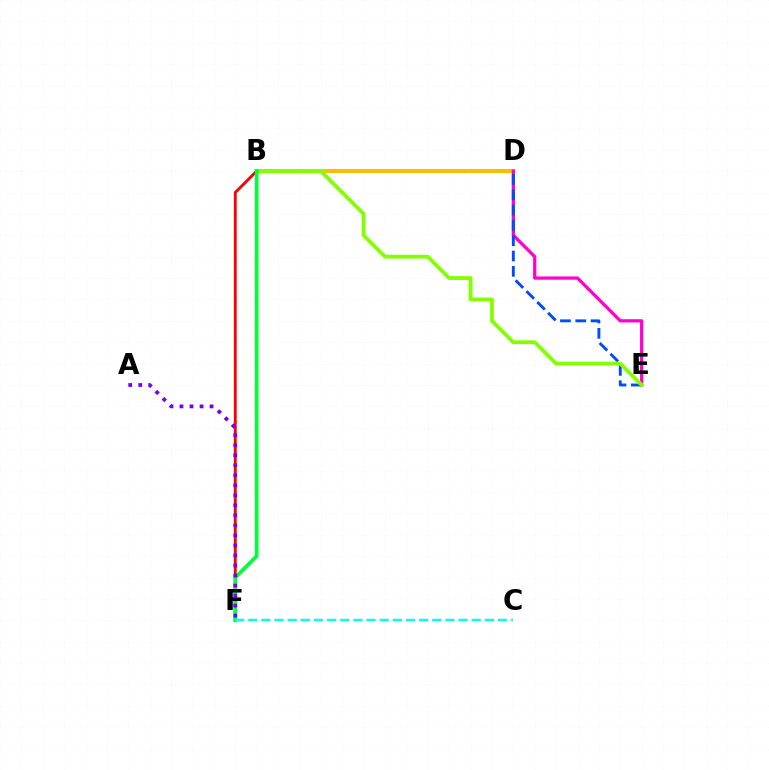{('B', 'D'): [{'color': '#ffbd00', 'line_style': 'solid', 'thickness': 2.91}], ('D', 'E'): [{'color': '#ff00cf', 'line_style': 'solid', 'thickness': 2.34}, {'color': '#004bff', 'line_style': 'dashed', 'thickness': 2.08}], ('B', 'E'): [{'color': '#84ff00', 'line_style': 'solid', 'thickness': 2.73}], ('B', 'F'): [{'color': '#ff0000', 'line_style': 'solid', 'thickness': 2.07}, {'color': '#00ff39', 'line_style': 'solid', 'thickness': 2.67}], ('C', 'F'): [{'color': '#00fff6', 'line_style': 'dashed', 'thickness': 1.79}], ('A', 'F'): [{'color': '#7200ff', 'line_style': 'dotted', 'thickness': 2.72}]}